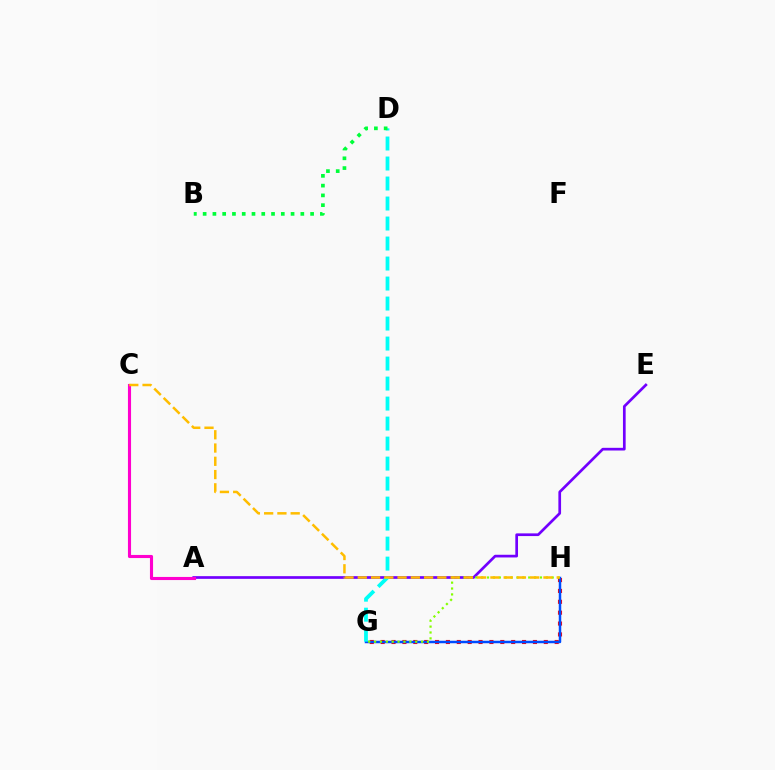{('A', 'E'): [{'color': '#7200ff', 'line_style': 'solid', 'thickness': 1.94}], ('A', 'C'): [{'color': '#ff00cf', 'line_style': 'solid', 'thickness': 2.24}], ('G', 'H'): [{'color': '#ff0000', 'line_style': 'dotted', 'thickness': 2.96}, {'color': '#004bff', 'line_style': 'solid', 'thickness': 1.79}, {'color': '#84ff00', 'line_style': 'dotted', 'thickness': 1.6}], ('D', 'G'): [{'color': '#00fff6', 'line_style': 'dashed', 'thickness': 2.72}], ('B', 'D'): [{'color': '#00ff39', 'line_style': 'dotted', 'thickness': 2.65}], ('C', 'H'): [{'color': '#ffbd00', 'line_style': 'dashed', 'thickness': 1.8}]}